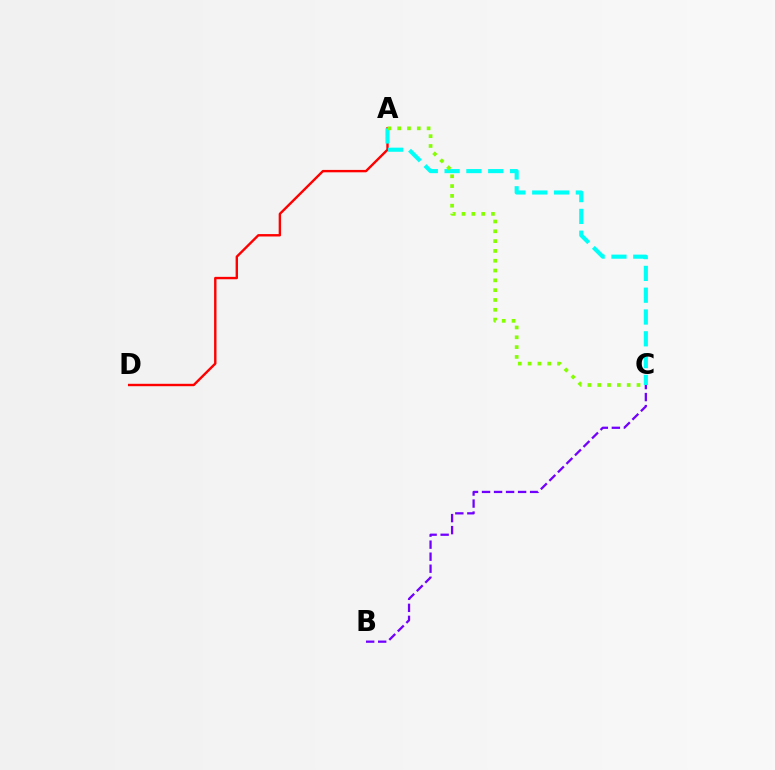{('A', 'D'): [{'color': '#ff0000', 'line_style': 'solid', 'thickness': 1.73}], ('A', 'C'): [{'color': '#00fff6', 'line_style': 'dashed', 'thickness': 2.96}, {'color': '#84ff00', 'line_style': 'dotted', 'thickness': 2.67}], ('B', 'C'): [{'color': '#7200ff', 'line_style': 'dashed', 'thickness': 1.63}]}